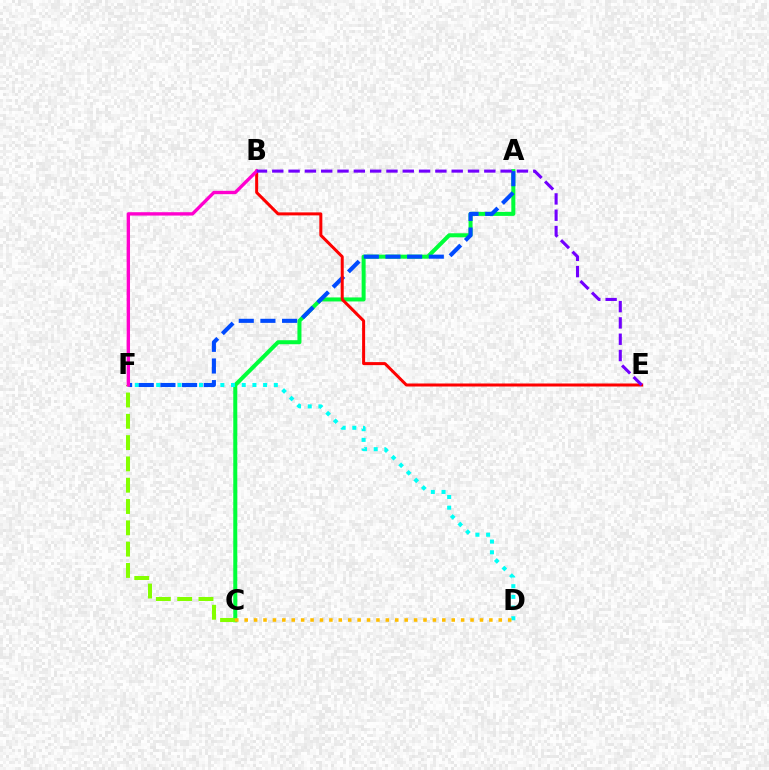{('A', 'C'): [{'color': '#00ff39', 'line_style': 'solid', 'thickness': 2.89}], ('D', 'F'): [{'color': '#00fff6', 'line_style': 'dotted', 'thickness': 2.91}], ('A', 'F'): [{'color': '#004bff', 'line_style': 'dashed', 'thickness': 2.94}], ('C', 'D'): [{'color': '#ffbd00', 'line_style': 'dotted', 'thickness': 2.56}], ('B', 'E'): [{'color': '#ff0000', 'line_style': 'solid', 'thickness': 2.17}, {'color': '#7200ff', 'line_style': 'dashed', 'thickness': 2.22}], ('C', 'F'): [{'color': '#84ff00', 'line_style': 'dashed', 'thickness': 2.89}], ('B', 'F'): [{'color': '#ff00cf', 'line_style': 'solid', 'thickness': 2.41}]}